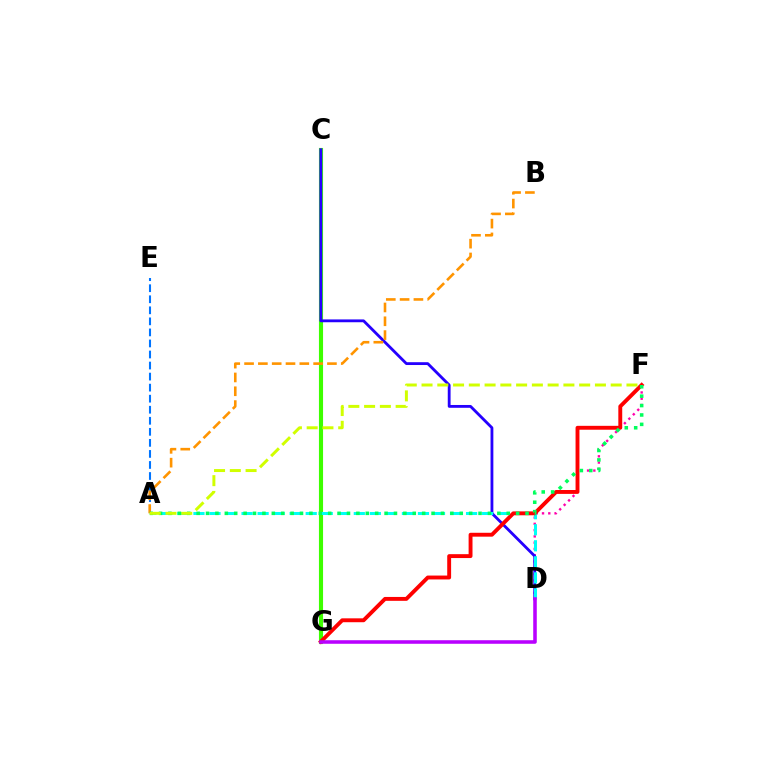{('C', 'G'): [{'color': '#3dff00', 'line_style': 'solid', 'thickness': 2.96}], ('D', 'F'): [{'color': '#ff00ac', 'line_style': 'dotted', 'thickness': 1.7}], ('C', 'D'): [{'color': '#2500ff', 'line_style': 'solid', 'thickness': 2.03}], ('A', 'E'): [{'color': '#0074ff', 'line_style': 'dashed', 'thickness': 1.5}], ('A', 'D'): [{'color': '#00fff6', 'line_style': 'dashed', 'thickness': 2.18}], ('F', 'G'): [{'color': '#ff0000', 'line_style': 'solid', 'thickness': 2.8}], ('A', 'B'): [{'color': '#ff9400', 'line_style': 'dashed', 'thickness': 1.88}], ('D', 'G'): [{'color': '#b900ff', 'line_style': 'solid', 'thickness': 2.56}], ('A', 'F'): [{'color': '#00ff5c', 'line_style': 'dotted', 'thickness': 2.55}, {'color': '#d1ff00', 'line_style': 'dashed', 'thickness': 2.14}]}